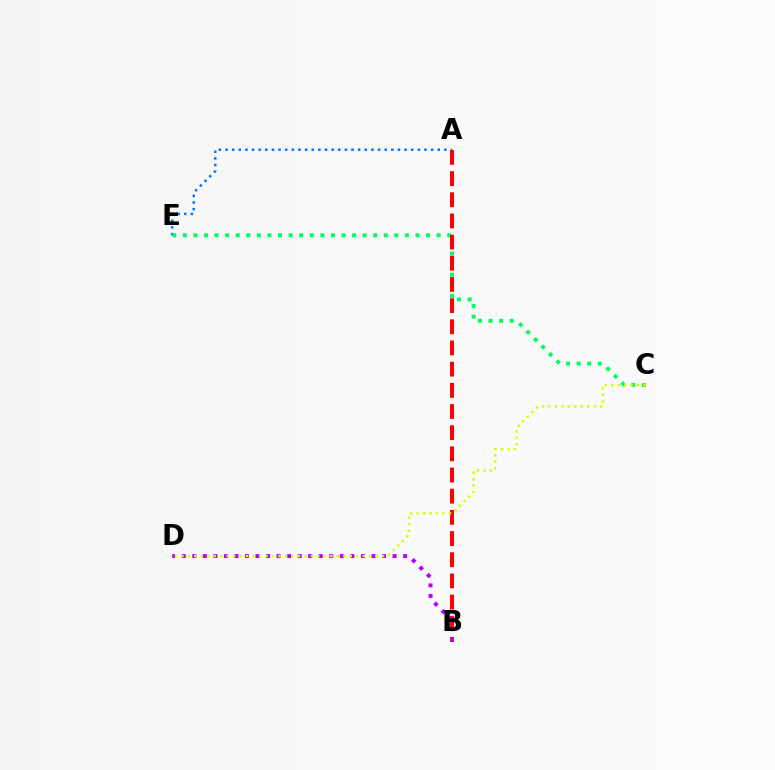{('A', 'E'): [{'color': '#0074ff', 'line_style': 'dotted', 'thickness': 1.8}], ('C', 'E'): [{'color': '#00ff5c', 'line_style': 'dotted', 'thickness': 2.87}], ('A', 'B'): [{'color': '#ff0000', 'line_style': 'dashed', 'thickness': 2.88}], ('B', 'D'): [{'color': '#b900ff', 'line_style': 'dotted', 'thickness': 2.86}], ('C', 'D'): [{'color': '#d1ff00', 'line_style': 'dotted', 'thickness': 1.76}]}